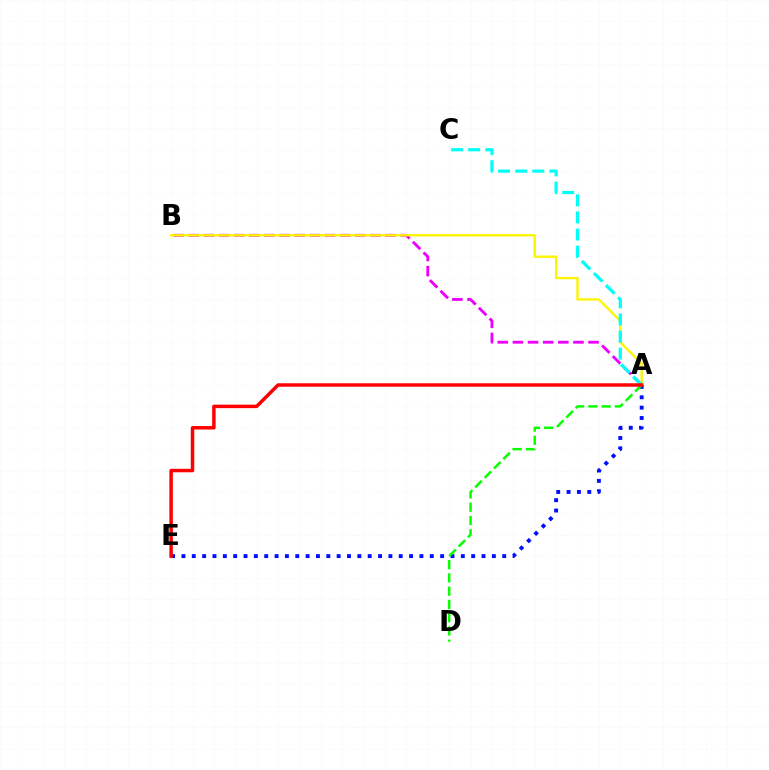{('A', 'B'): [{'color': '#ee00ff', 'line_style': 'dashed', 'thickness': 2.06}, {'color': '#fcf500', 'line_style': 'solid', 'thickness': 1.7}], ('A', 'E'): [{'color': '#0010ff', 'line_style': 'dotted', 'thickness': 2.81}, {'color': '#ff0000', 'line_style': 'solid', 'thickness': 2.5}], ('A', 'D'): [{'color': '#08ff00', 'line_style': 'dashed', 'thickness': 1.8}], ('A', 'C'): [{'color': '#00fff6', 'line_style': 'dashed', 'thickness': 2.32}]}